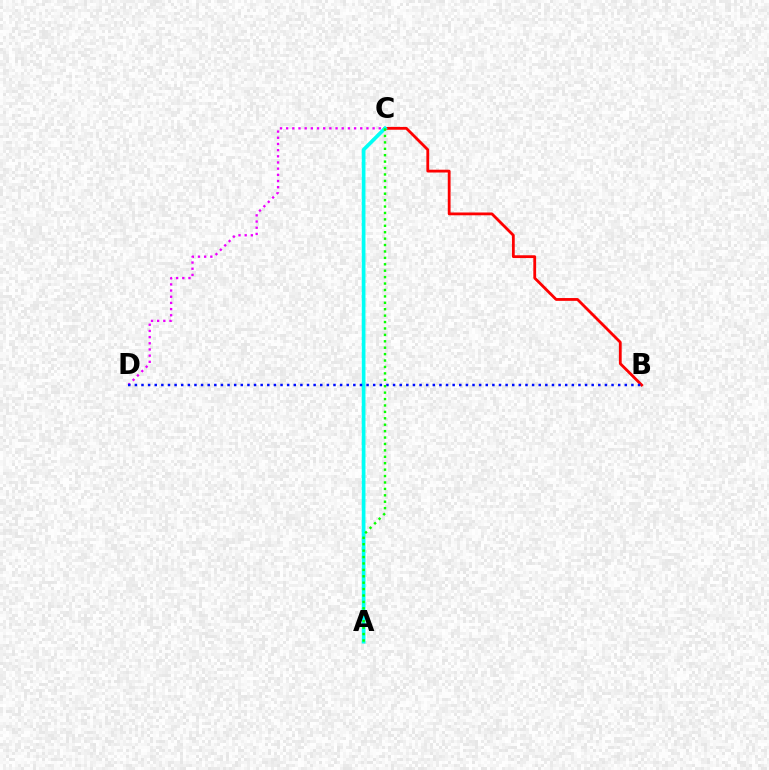{('A', 'C'): [{'color': '#fcf500', 'line_style': 'dotted', 'thickness': 2.08}, {'color': '#00fff6', 'line_style': 'solid', 'thickness': 2.65}, {'color': '#08ff00', 'line_style': 'dotted', 'thickness': 1.74}], ('B', 'C'): [{'color': '#ff0000', 'line_style': 'solid', 'thickness': 2.02}], ('C', 'D'): [{'color': '#ee00ff', 'line_style': 'dotted', 'thickness': 1.68}], ('B', 'D'): [{'color': '#0010ff', 'line_style': 'dotted', 'thickness': 1.8}]}